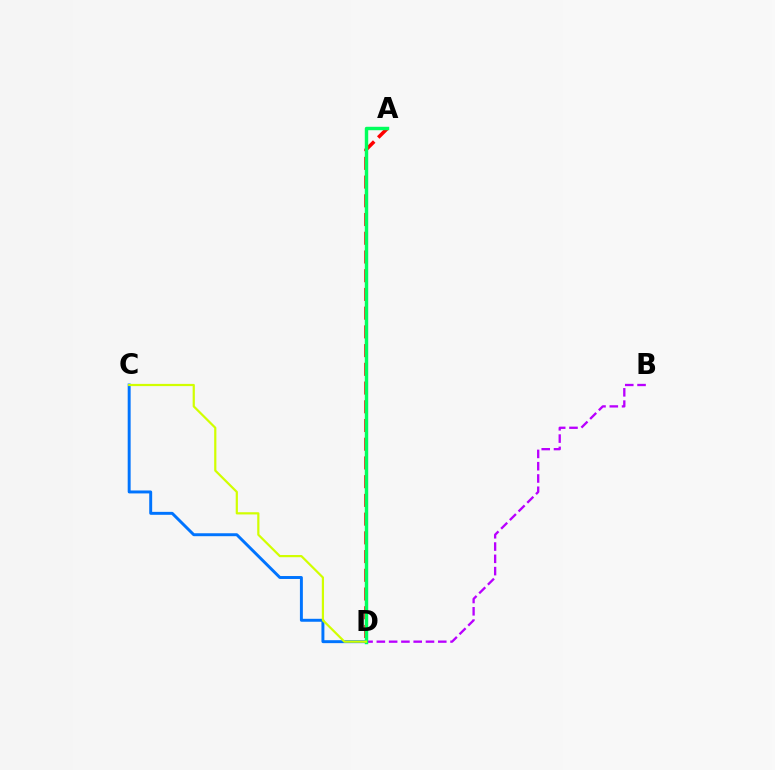{('A', 'D'): [{'color': '#ff0000', 'line_style': 'dashed', 'thickness': 2.54}, {'color': '#00ff5c', 'line_style': 'solid', 'thickness': 2.47}], ('B', 'D'): [{'color': '#b900ff', 'line_style': 'dashed', 'thickness': 1.67}], ('C', 'D'): [{'color': '#0074ff', 'line_style': 'solid', 'thickness': 2.12}, {'color': '#d1ff00', 'line_style': 'solid', 'thickness': 1.59}]}